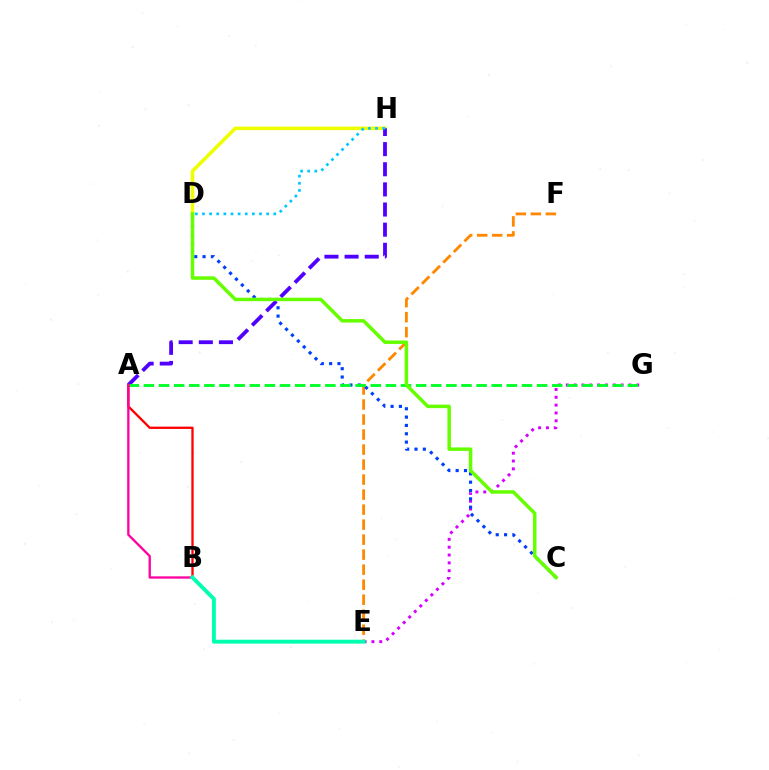{('E', 'G'): [{'color': '#d600ff', 'line_style': 'dotted', 'thickness': 2.13}], ('E', 'F'): [{'color': '#ff8800', 'line_style': 'dashed', 'thickness': 2.04}], ('D', 'H'): [{'color': '#eeff00', 'line_style': 'solid', 'thickness': 2.56}, {'color': '#00c7ff', 'line_style': 'dotted', 'thickness': 1.94}], ('A', 'H'): [{'color': '#4f00ff', 'line_style': 'dashed', 'thickness': 2.74}], ('C', 'D'): [{'color': '#003fff', 'line_style': 'dotted', 'thickness': 2.26}, {'color': '#66ff00', 'line_style': 'solid', 'thickness': 2.52}], ('A', 'G'): [{'color': '#00ff27', 'line_style': 'dashed', 'thickness': 2.05}], ('A', 'B'): [{'color': '#ff0000', 'line_style': 'solid', 'thickness': 1.67}, {'color': '#ff00a0', 'line_style': 'solid', 'thickness': 1.66}], ('B', 'E'): [{'color': '#00ffaf', 'line_style': 'solid', 'thickness': 2.82}]}